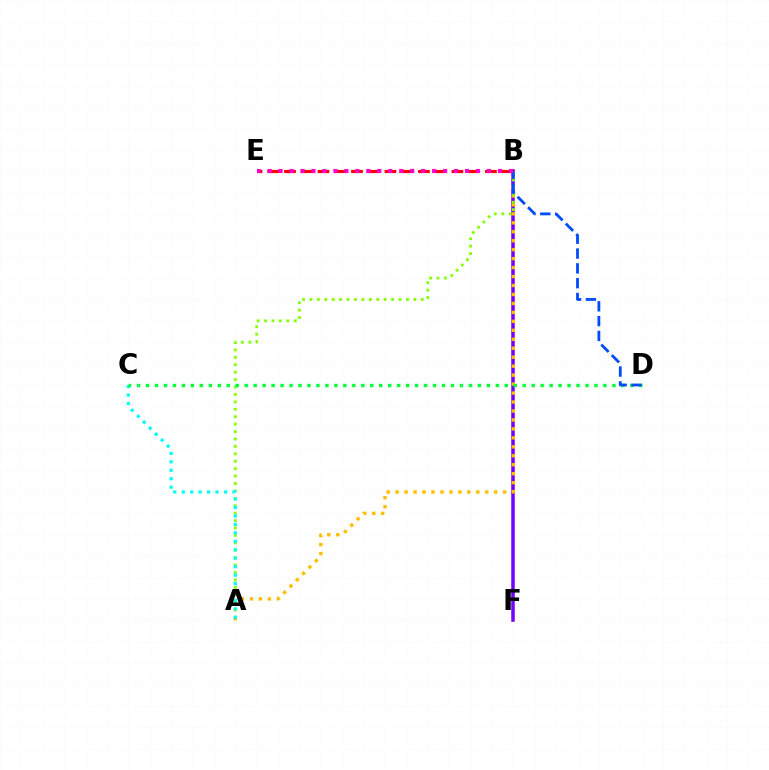{('B', 'F'): [{'color': '#7200ff', 'line_style': 'solid', 'thickness': 2.52}], ('A', 'B'): [{'color': '#ffbd00', 'line_style': 'dotted', 'thickness': 2.43}, {'color': '#84ff00', 'line_style': 'dotted', 'thickness': 2.02}], ('A', 'C'): [{'color': '#00fff6', 'line_style': 'dotted', 'thickness': 2.3}], ('C', 'D'): [{'color': '#00ff39', 'line_style': 'dotted', 'thickness': 2.44}], ('B', 'E'): [{'color': '#ff0000', 'line_style': 'dashed', 'thickness': 2.27}, {'color': '#ff00cf', 'line_style': 'dotted', 'thickness': 2.98}], ('B', 'D'): [{'color': '#004bff', 'line_style': 'dashed', 'thickness': 2.01}]}